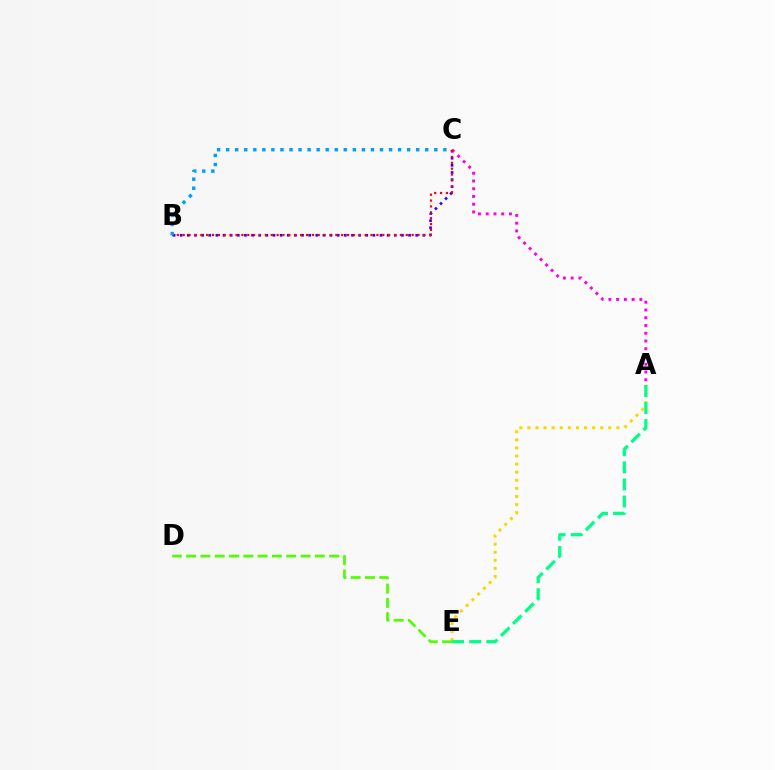{('B', 'C'): [{'color': '#3700ff', 'line_style': 'dotted', 'thickness': 1.94}, {'color': '#ff0000', 'line_style': 'dotted', 'thickness': 1.59}, {'color': '#009eff', 'line_style': 'dotted', 'thickness': 2.46}], ('A', 'E'): [{'color': '#ffd500', 'line_style': 'dotted', 'thickness': 2.2}, {'color': '#00ff86', 'line_style': 'dashed', 'thickness': 2.32}], ('D', 'E'): [{'color': '#4fff00', 'line_style': 'dashed', 'thickness': 1.94}], ('A', 'C'): [{'color': '#ff00ed', 'line_style': 'dotted', 'thickness': 2.11}]}